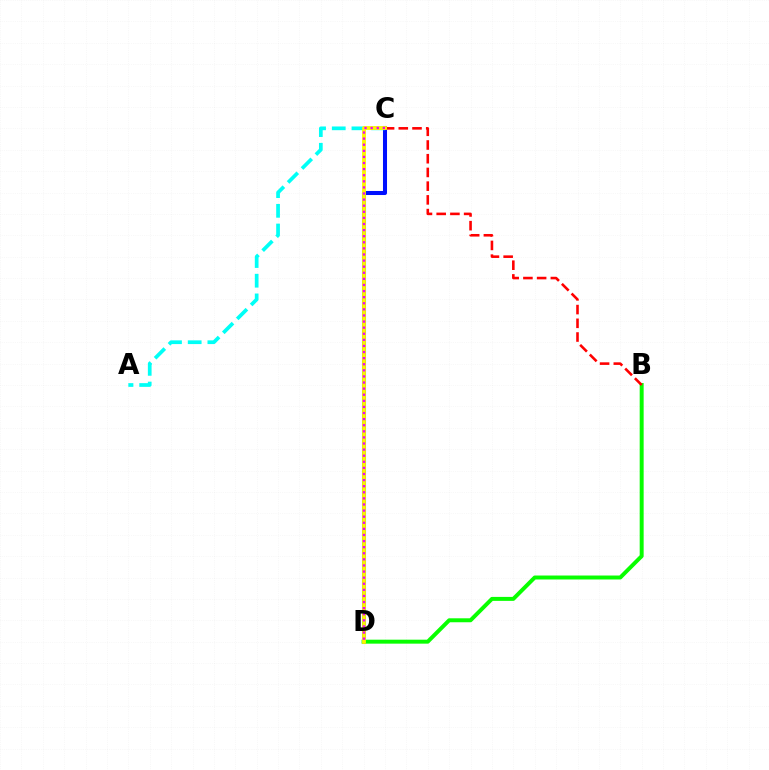{('C', 'D'): [{'color': '#0010ff', 'line_style': 'solid', 'thickness': 2.91}, {'color': '#fcf500', 'line_style': 'solid', 'thickness': 2.76}, {'color': '#ee00ff', 'line_style': 'dotted', 'thickness': 1.66}], ('A', 'C'): [{'color': '#00fff6', 'line_style': 'dashed', 'thickness': 2.67}], ('B', 'D'): [{'color': '#08ff00', 'line_style': 'solid', 'thickness': 2.85}], ('B', 'C'): [{'color': '#ff0000', 'line_style': 'dashed', 'thickness': 1.86}]}